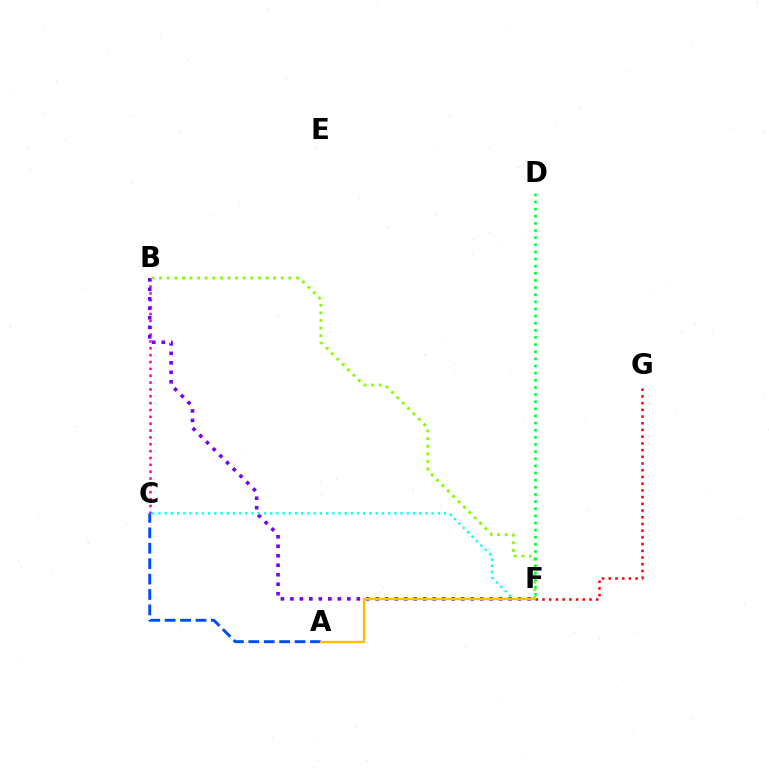{('B', 'C'): [{'color': '#ff00cf', 'line_style': 'dotted', 'thickness': 1.86}], ('B', 'F'): [{'color': '#7200ff', 'line_style': 'dotted', 'thickness': 2.58}, {'color': '#84ff00', 'line_style': 'dotted', 'thickness': 2.07}], ('D', 'F'): [{'color': '#00ff39', 'line_style': 'dotted', 'thickness': 1.94}], ('A', 'C'): [{'color': '#004bff', 'line_style': 'dashed', 'thickness': 2.09}], ('C', 'F'): [{'color': '#00fff6', 'line_style': 'dotted', 'thickness': 1.69}], ('F', 'G'): [{'color': '#ff0000', 'line_style': 'dotted', 'thickness': 1.82}], ('A', 'F'): [{'color': '#ffbd00', 'line_style': 'solid', 'thickness': 1.71}]}